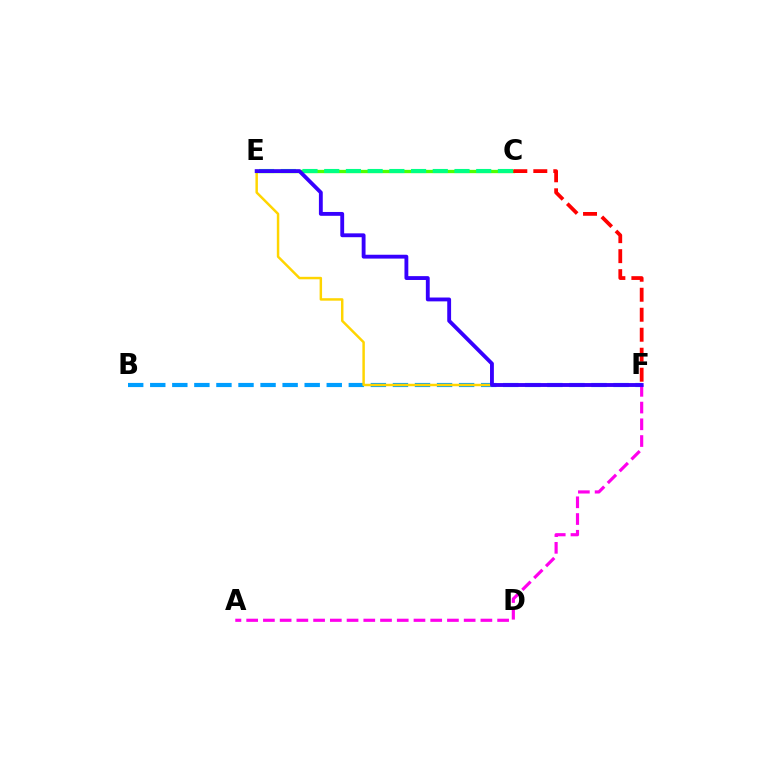{('B', 'F'): [{'color': '#009eff', 'line_style': 'dashed', 'thickness': 3.0}], ('E', 'F'): [{'color': '#ffd500', 'line_style': 'solid', 'thickness': 1.78}, {'color': '#3700ff', 'line_style': 'solid', 'thickness': 2.77}], ('C', 'E'): [{'color': '#4fff00', 'line_style': 'solid', 'thickness': 2.39}, {'color': '#00ff86', 'line_style': 'dashed', 'thickness': 2.95}], ('A', 'F'): [{'color': '#ff00ed', 'line_style': 'dashed', 'thickness': 2.27}], ('C', 'F'): [{'color': '#ff0000', 'line_style': 'dashed', 'thickness': 2.72}]}